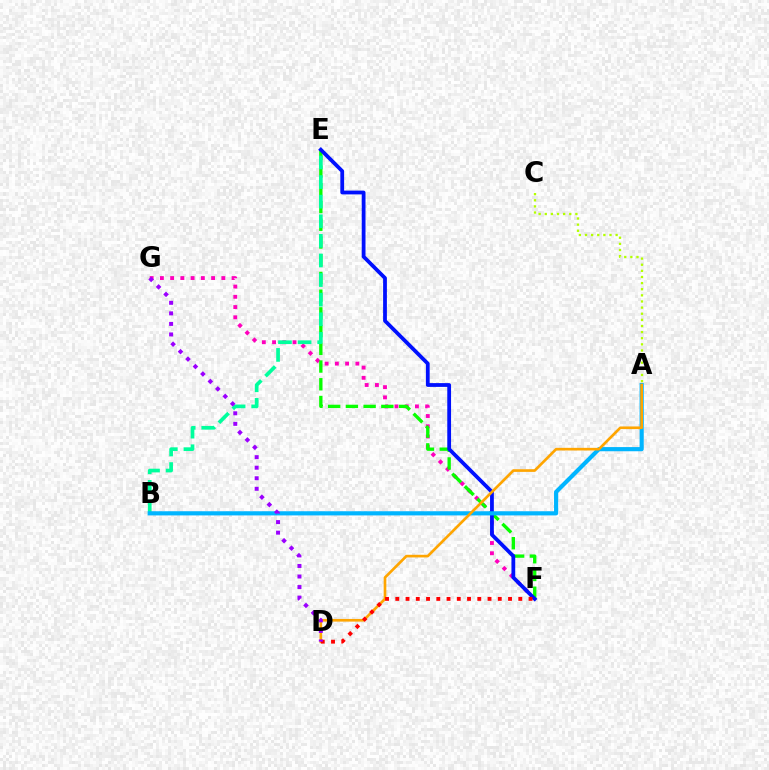{('F', 'G'): [{'color': '#ff00bd', 'line_style': 'dotted', 'thickness': 2.78}], ('E', 'F'): [{'color': '#08ff00', 'line_style': 'dashed', 'thickness': 2.41}, {'color': '#0010ff', 'line_style': 'solid', 'thickness': 2.72}], ('B', 'E'): [{'color': '#00ff9d', 'line_style': 'dashed', 'thickness': 2.66}], ('A', 'B'): [{'color': '#00b5ff', 'line_style': 'solid', 'thickness': 3.0}], ('A', 'C'): [{'color': '#b3ff00', 'line_style': 'dotted', 'thickness': 1.66}], ('A', 'D'): [{'color': '#ffa500', 'line_style': 'solid', 'thickness': 1.91}], ('D', 'F'): [{'color': '#ff0000', 'line_style': 'dotted', 'thickness': 2.78}], ('D', 'G'): [{'color': '#9b00ff', 'line_style': 'dotted', 'thickness': 2.86}]}